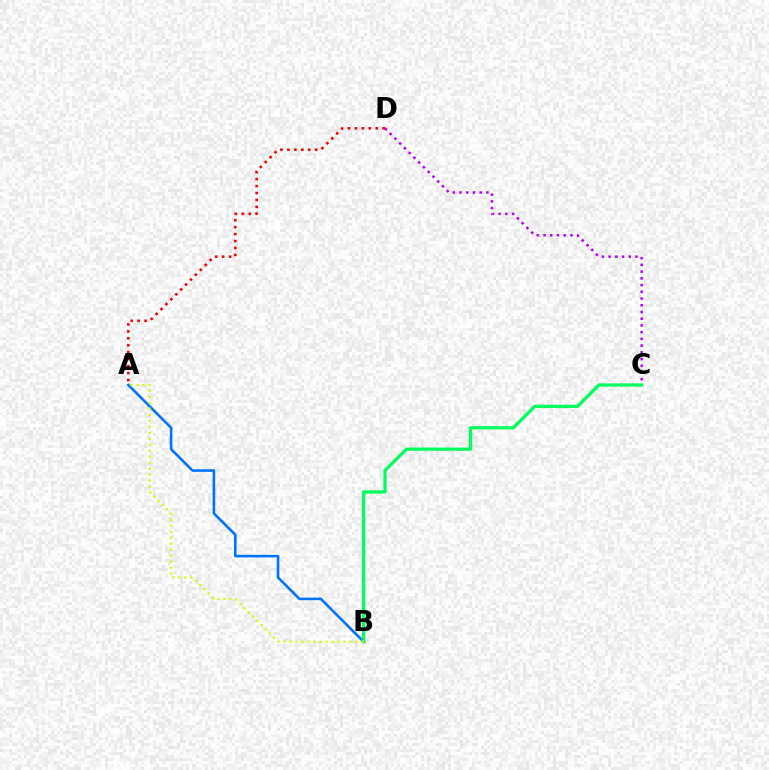{('C', 'D'): [{'color': '#b900ff', 'line_style': 'dotted', 'thickness': 1.83}], ('A', 'D'): [{'color': '#ff0000', 'line_style': 'dotted', 'thickness': 1.89}], ('A', 'B'): [{'color': '#0074ff', 'line_style': 'solid', 'thickness': 1.87}, {'color': '#d1ff00', 'line_style': 'dotted', 'thickness': 1.63}], ('B', 'C'): [{'color': '#00ff5c', 'line_style': 'solid', 'thickness': 2.33}]}